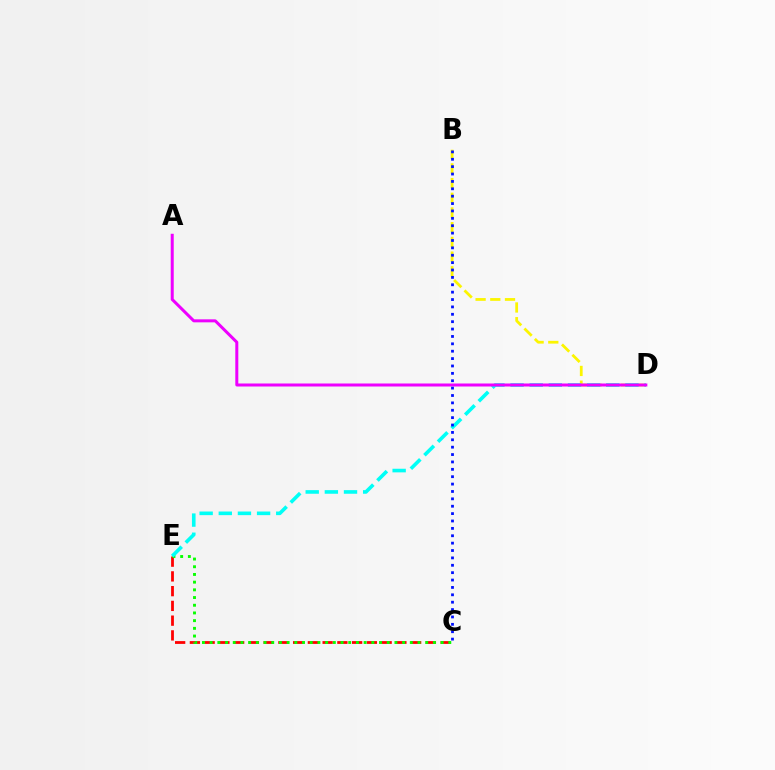{('C', 'E'): [{'color': '#ff0000', 'line_style': 'dashed', 'thickness': 2.0}, {'color': '#08ff00', 'line_style': 'dotted', 'thickness': 2.09}], ('B', 'D'): [{'color': '#fcf500', 'line_style': 'dashed', 'thickness': 2.0}], ('D', 'E'): [{'color': '#00fff6', 'line_style': 'dashed', 'thickness': 2.6}], ('A', 'D'): [{'color': '#ee00ff', 'line_style': 'solid', 'thickness': 2.17}], ('B', 'C'): [{'color': '#0010ff', 'line_style': 'dotted', 'thickness': 2.01}]}